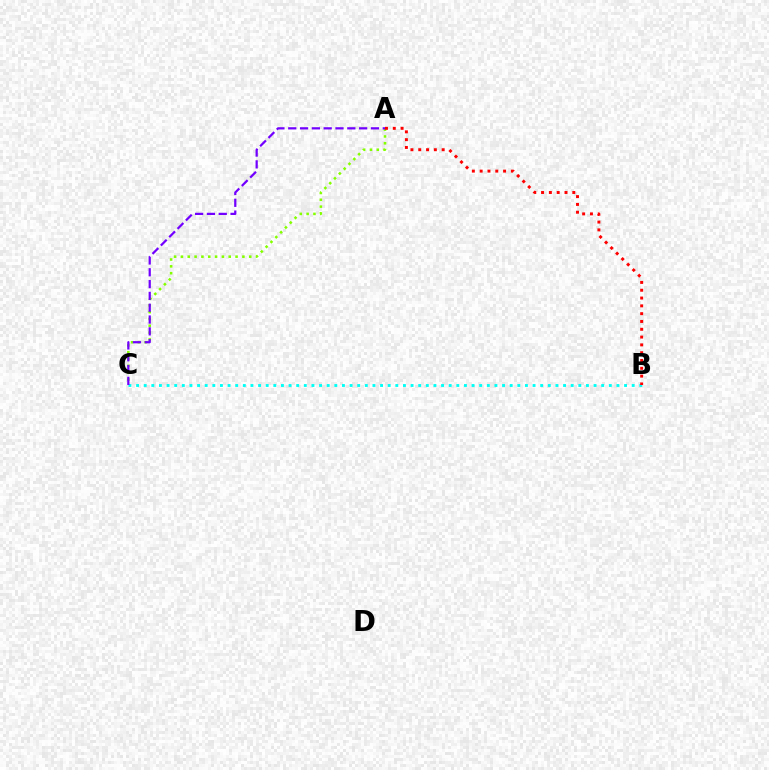{('A', 'C'): [{'color': '#84ff00', 'line_style': 'dotted', 'thickness': 1.86}, {'color': '#7200ff', 'line_style': 'dashed', 'thickness': 1.61}], ('B', 'C'): [{'color': '#00fff6', 'line_style': 'dotted', 'thickness': 2.07}], ('A', 'B'): [{'color': '#ff0000', 'line_style': 'dotted', 'thickness': 2.12}]}